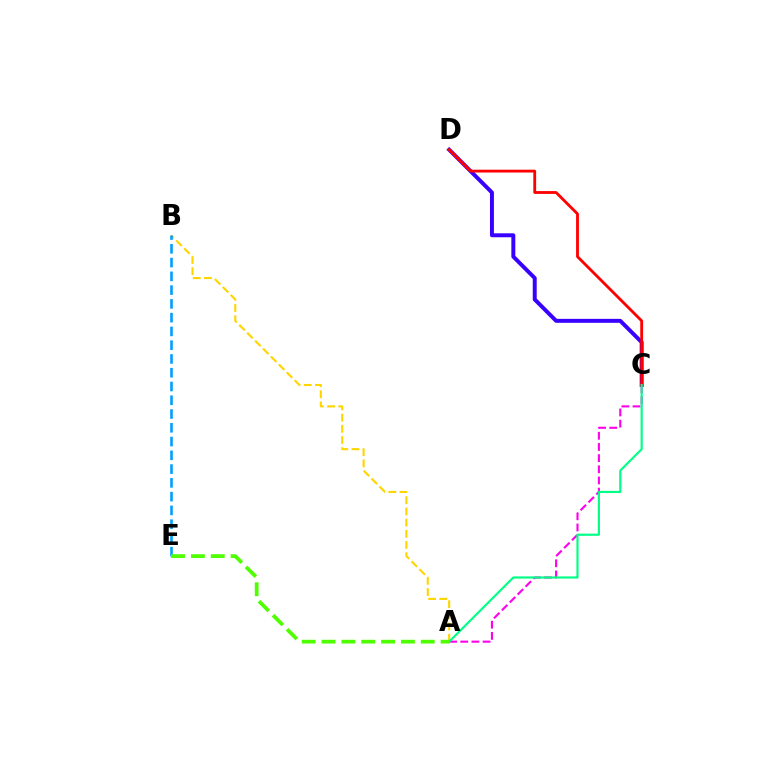{('C', 'D'): [{'color': '#3700ff', 'line_style': 'solid', 'thickness': 2.84}, {'color': '#ff0000', 'line_style': 'solid', 'thickness': 2.03}], ('A', 'C'): [{'color': '#ff00ed', 'line_style': 'dashed', 'thickness': 1.52}, {'color': '#00ff86', 'line_style': 'solid', 'thickness': 1.56}], ('A', 'B'): [{'color': '#ffd500', 'line_style': 'dashed', 'thickness': 1.52}], ('B', 'E'): [{'color': '#009eff', 'line_style': 'dashed', 'thickness': 1.87}], ('A', 'E'): [{'color': '#4fff00', 'line_style': 'dashed', 'thickness': 2.7}]}